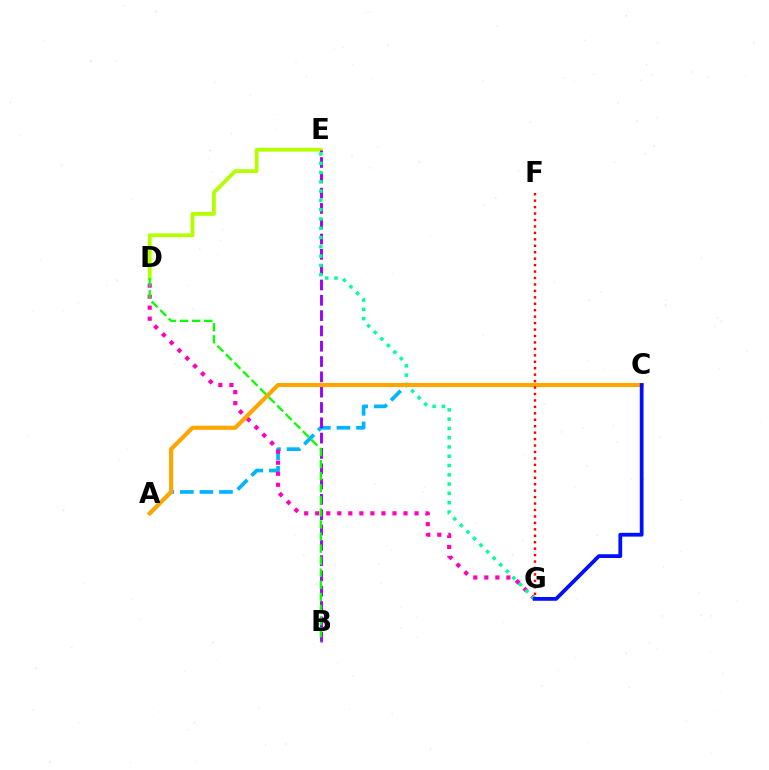{('A', 'C'): [{'color': '#00b5ff', 'line_style': 'dashed', 'thickness': 2.66}, {'color': '#ffa500', 'line_style': 'solid', 'thickness': 2.98}], ('D', 'E'): [{'color': '#b3ff00', 'line_style': 'solid', 'thickness': 2.75}], ('D', 'G'): [{'color': '#ff00bd', 'line_style': 'dotted', 'thickness': 3.0}], ('B', 'E'): [{'color': '#9b00ff', 'line_style': 'dashed', 'thickness': 2.08}], ('B', 'D'): [{'color': '#08ff00', 'line_style': 'dashed', 'thickness': 1.64}], ('E', 'G'): [{'color': '#00ff9d', 'line_style': 'dotted', 'thickness': 2.52}], ('C', 'G'): [{'color': '#0010ff', 'line_style': 'solid', 'thickness': 2.72}], ('F', 'G'): [{'color': '#ff0000', 'line_style': 'dotted', 'thickness': 1.75}]}